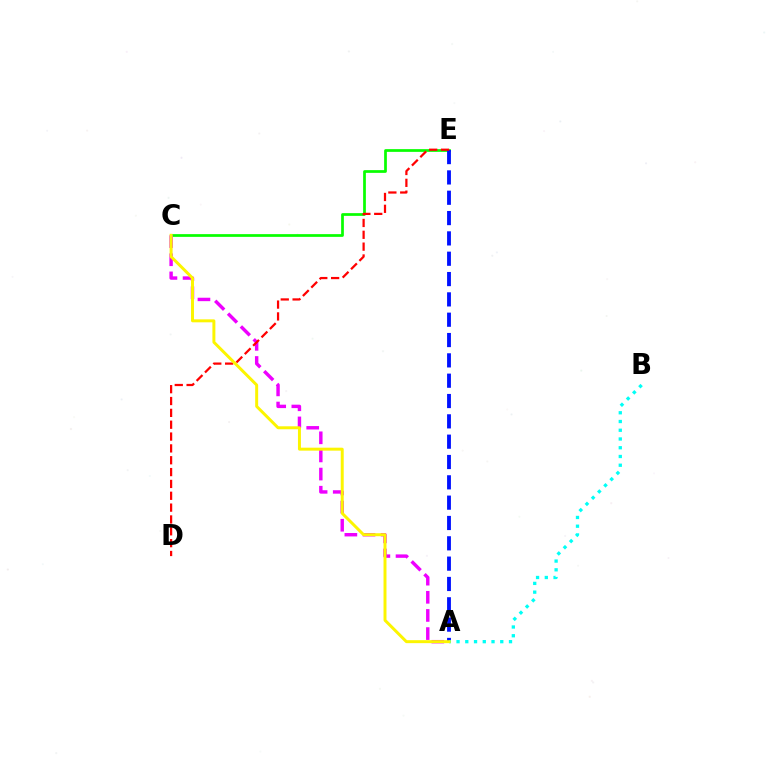{('C', 'E'): [{'color': '#08ff00', 'line_style': 'solid', 'thickness': 1.96}], ('A', 'C'): [{'color': '#ee00ff', 'line_style': 'dashed', 'thickness': 2.46}, {'color': '#fcf500', 'line_style': 'solid', 'thickness': 2.13}], ('A', 'E'): [{'color': '#0010ff', 'line_style': 'dashed', 'thickness': 2.76}], ('D', 'E'): [{'color': '#ff0000', 'line_style': 'dashed', 'thickness': 1.61}], ('A', 'B'): [{'color': '#00fff6', 'line_style': 'dotted', 'thickness': 2.38}]}